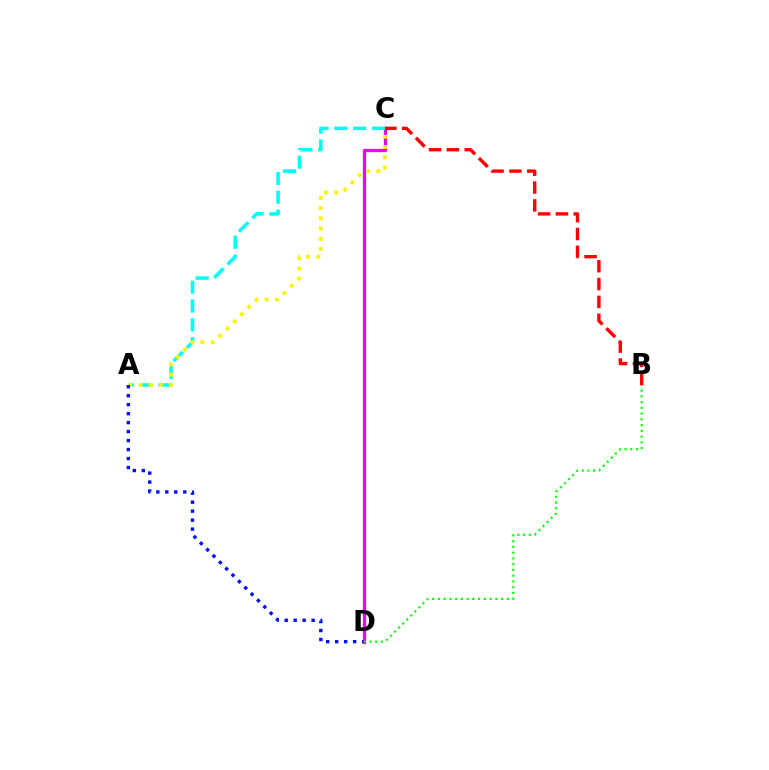{('C', 'D'): [{'color': '#ee00ff', 'line_style': 'solid', 'thickness': 2.33}], ('A', 'C'): [{'color': '#00fff6', 'line_style': 'dashed', 'thickness': 2.56}, {'color': '#fcf500', 'line_style': 'dotted', 'thickness': 2.78}], ('B', 'C'): [{'color': '#ff0000', 'line_style': 'dashed', 'thickness': 2.43}], ('B', 'D'): [{'color': '#08ff00', 'line_style': 'dotted', 'thickness': 1.56}], ('A', 'D'): [{'color': '#0010ff', 'line_style': 'dotted', 'thickness': 2.44}]}